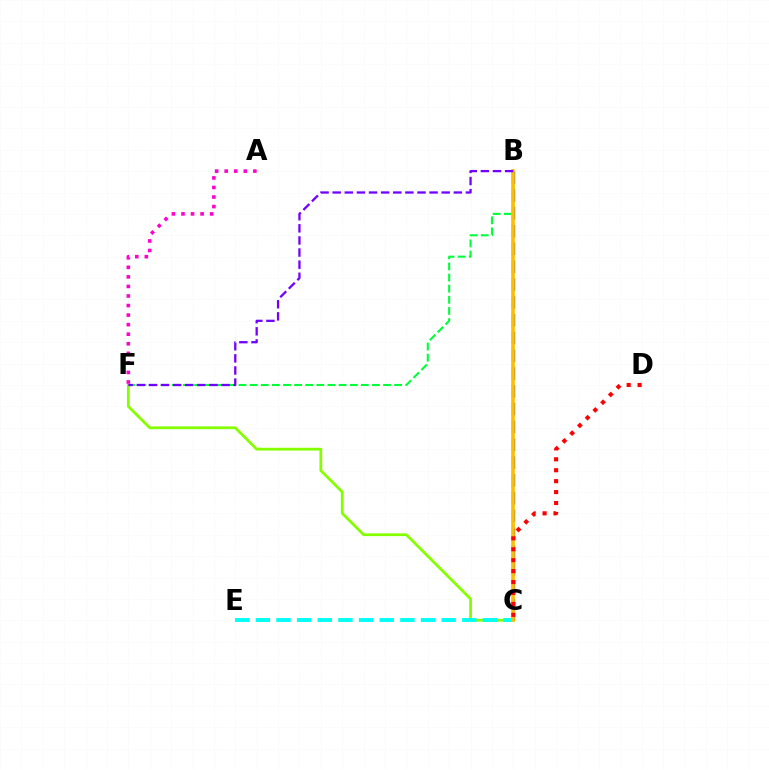{('B', 'F'): [{'color': '#00ff39', 'line_style': 'dashed', 'thickness': 1.51}, {'color': '#7200ff', 'line_style': 'dashed', 'thickness': 1.65}], ('C', 'F'): [{'color': '#84ff00', 'line_style': 'solid', 'thickness': 2.0}], ('B', 'C'): [{'color': '#004bff', 'line_style': 'dashed', 'thickness': 2.42}, {'color': '#ffbd00', 'line_style': 'solid', 'thickness': 2.61}], ('C', 'E'): [{'color': '#00fff6', 'line_style': 'dashed', 'thickness': 2.8}], ('C', 'D'): [{'color': '#ff0000', 'line_style': 'dotted', 'thickness': 2.97}], ('A', 'F'): [{'color': '#ff00cf', 'line_style': 'dotted', 'thickness': 2.6}]}